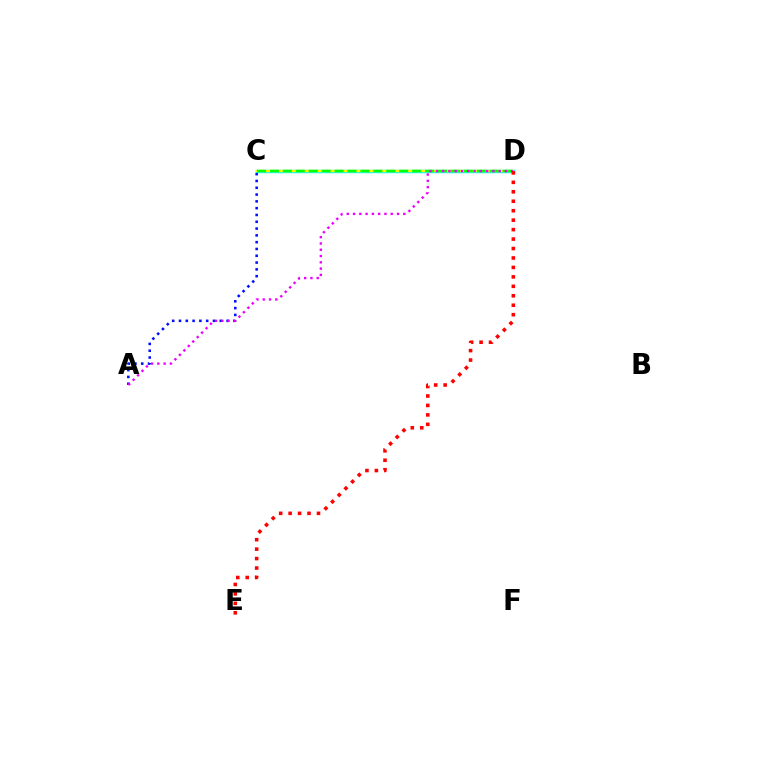{('C', 'D'): [{'color': '#00fff6', 'line_style': 'solid', 'thickness': 2.49}, {'color': '#fcf500', 'line_style': 'solid', 'thickness': 1.7}, {'color': '#08ff00', 'line_style': 'dashed', 'thickness': 1.76}], ('A', 'C'): [{'color': '#0010ff', 'line_style': 'dotted', 'thickness': 1.85}], ('A', 'D'): [{'color': '#ee00ff', 'line_style': 'dotted', 'thickness': 1.71}], ('D', 'E'): [{'color': '#ff0000', 'line_style': 'dotted', 'thickness': 2.57}]}